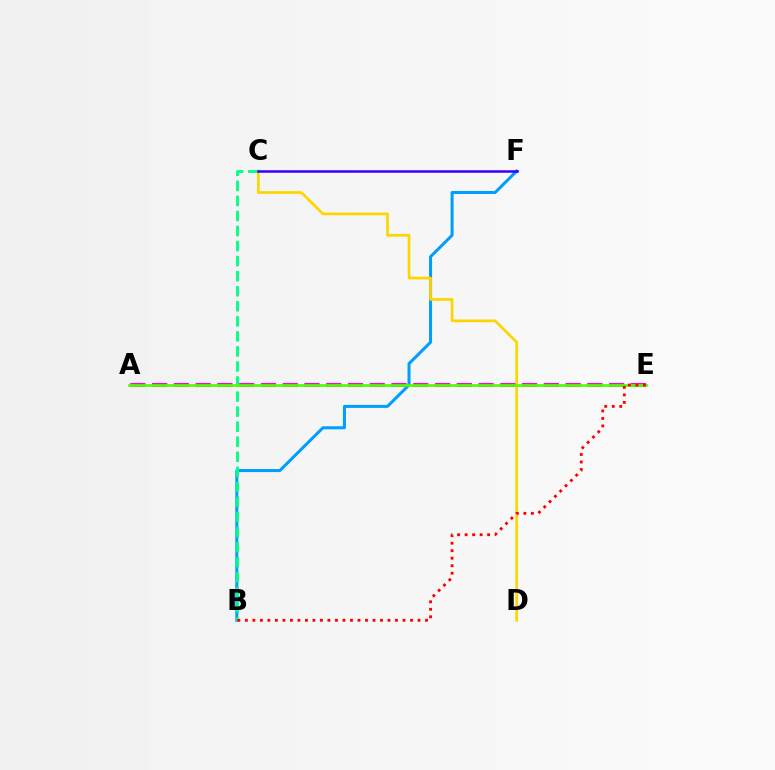{('B', 'F'): [{'color': '#009eff', 'line_style': 'solid', 'thickness': 2.18}], ('C', 'D'): [{'color': '#ffd500', 'line_style': 'solid', 'thickness': 1.95}], ('B', 'C'): [{'color': '#00ff86', 'line_style': 'dashed', 'thickness': 2.04}], ('C', 'F'): [{'color': '#3700ff', 'line_style': 'solid', 'thickness': 1.82}], ('A', 'E'): [{'color': '#ff00ed', 'line_style': 'dashed', 'thickness': 2.96}, {'color': '#4fff00', 'line_style': 'solid', 'thickness': 1.95}], ('B', 'E'): [{'color': '#ff0000', 'line_style': 'dotted', 'thickness': 2.04}]}